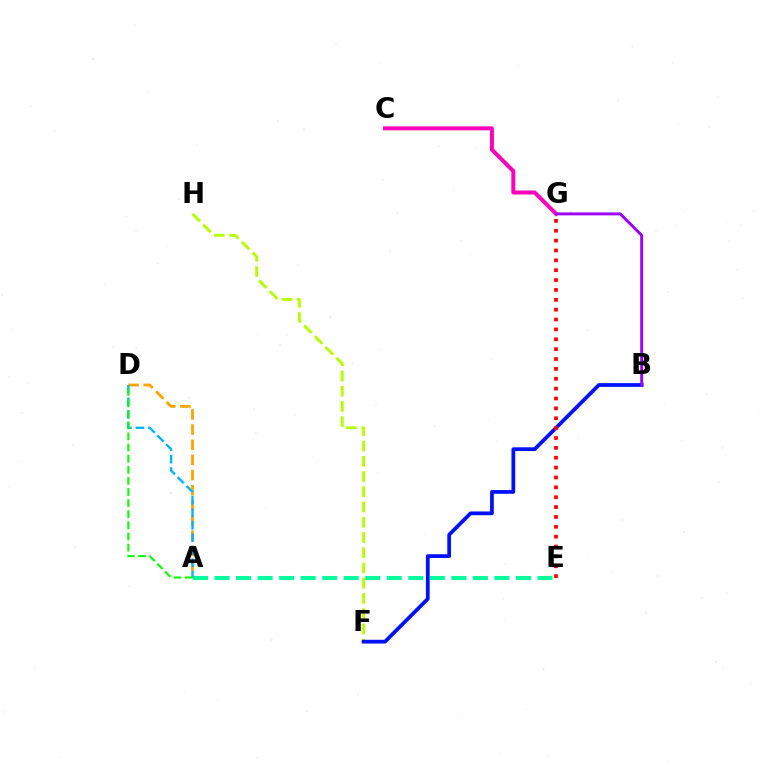{('F', 'H'): [{'color': '#b3ff00', 'line_style': 'dashed', 'thickness': 2.07}], ('A', 'E'): [{'color': '#00ff9d', 'line_style': 'dashed', 'thickness': 2.92}], ('A', 'D'): [{'color': '#ffa500', 'line_style': 'dashed', 'thickness': 2.06}, {'color': '#00b5ff', 'line_style': 'dashed', 'thickness': 1.7}, {'color': '#08ff00', 'line_style': 'dashed', 'thickness': 1.51}], ('B', 'F'): [{'color': '#0010ff', 'line_style': 'solid', 'thickness': 2.7}], ('C', 'G'): [{'color': '#ff00bd', 'line_style': 'solid', 'thickness': 2.86}], ('B', 'G'): [{'color': '#9b00ff', 'line_style': 'solid', 'thickness': 2.1}], ('E', 'G'): [{'color': '#ff0000', 'line_style': 'dotted', 'thickness': 2.68}]}